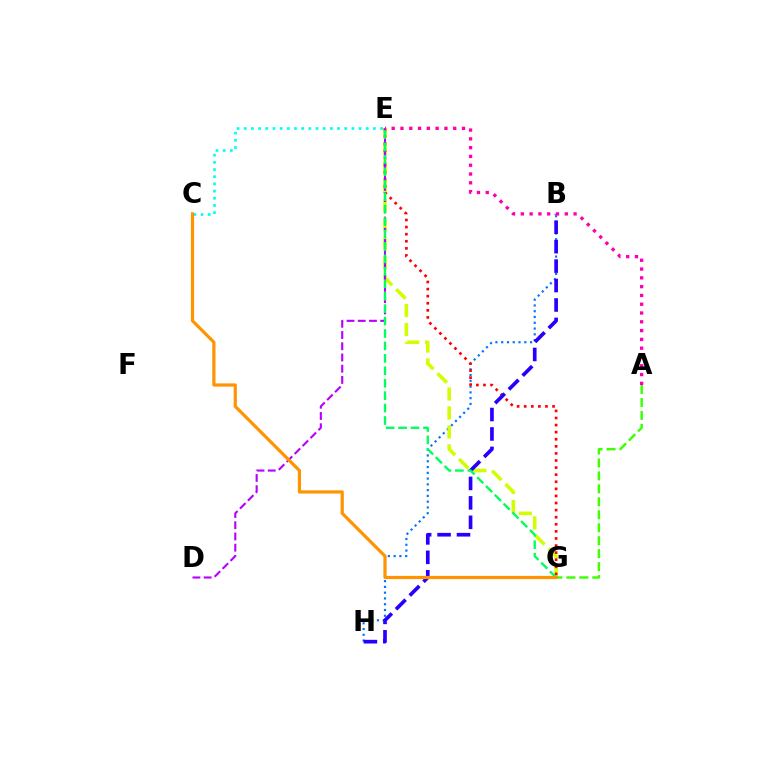{('B', 'H'): [{'color': '#0074ff', 'line_style': 'dotted', 'thickness': 1.57}, {'color': '#2500ff', 'line_style': 'dashed', 'thickness': 2.64}], ('C', 'E'): [{'color': '#00fff6', 'line_style': 'dotted', 'thickness': 1.95}], ('E', 'G'): [{'color': '#d1ff00', 'line_style': 'dashed', 'thickness': 2.57}, {'color': '#ff0000', 'line_style': 'dotted', 'thickness': 1.93}, {'color': '#00ff5c', 'line_style': 'dashed', 'thickness': 1.69}], ('D', 'E'): [{'color': '#b900ff', 'line_style': 'dashed', 'thickness': 1.53}], ('A', 'G'): [{'color': '#3dff00', 'line_style': 'dashed', 'thickness': 1.76}], ('C', 'G'): [{'color': '#ff9400', 'line_style': 'solid', 'thickness': 2.3}], ('A', 'E'): [{'color': '#ff00ac', 'line_style': 'dotted', 'thickness': 2.39}]}